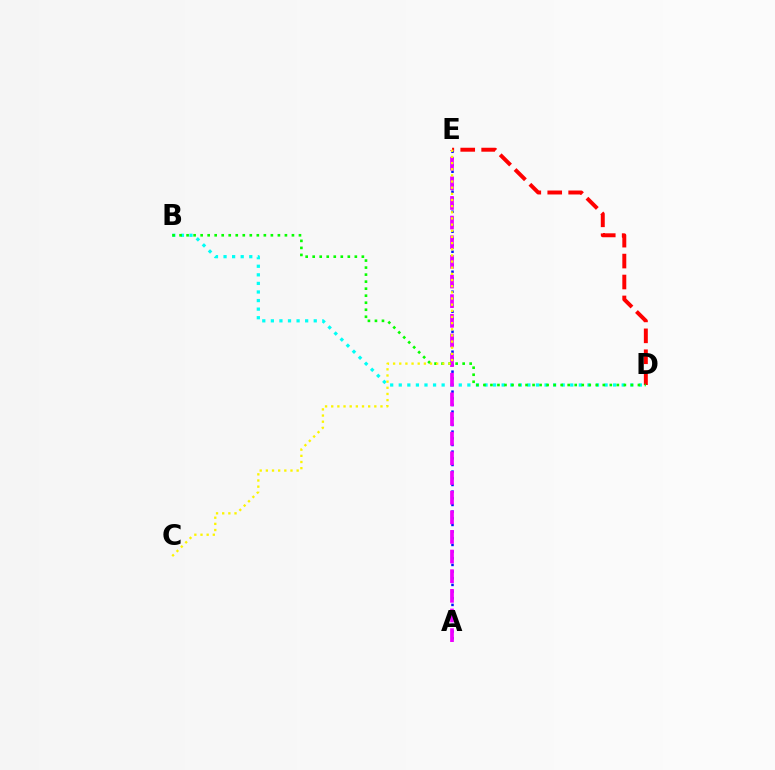{('D', 'E'): [{'color': '#ff0000', 'line_style': 'dashed', 'thickness': 2.84}], ('A', 'E'): [{'color': '#0010ff', 'line_style': 'dotted', 'thickness': 1.81}, {'color': '#ee00ff', 'line_style': 'dashed', 'thickness': 2.67}], ('B', 'D'): [{'color': '#00fff6', 'line_style': 'dotted', 'thickness': 2.33}, {'color': '#08ff00', 'line_style': 'dotted', 'thickness': 1.91}], ('C', 'E'): [{'color': '#fcf500', 'line_style': 'dotted', 'thickness': 1.67}]}